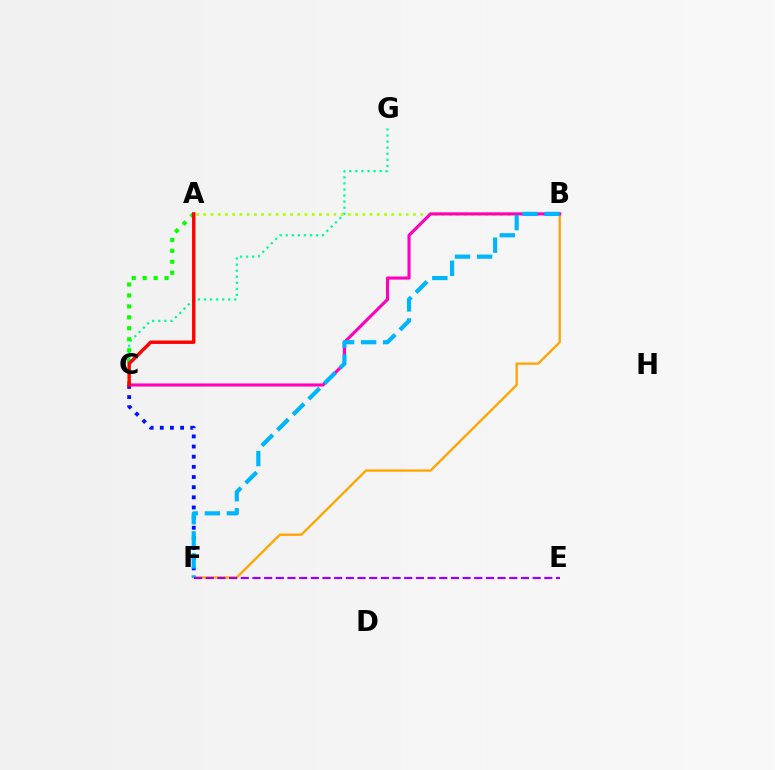{('A', 'B'): [{'color': '#b3ff00', 'line_style': 'dotted', 'thickness': 1.97}], ('C', 'G'): [{'color': '#00ff9d', 'line_style': 'dotted', 'thickness': 1.65}], ('A', 'C'): [{'color': '#08ff00', 'line_style': 'dotted', 'thickness': 2.98}, {'color': '#ff0000', 'line_style': 'solid', 'thickness': 2.45}], ('C', 'F'): [{'color': '#0010ff', 'line_style': 'dotted', 'thickness': 2.76}], ('B', 'F'): [{'color': '#ffa500', 'line_style': 'solid', 'thickness': 1.68}, {'color': '#00b5ff', 'line_style': 'dashed', 'thickness': 2.99}], ('B', 'C'): [{'color': '#ff00bd', 'line_style': 'solid', 'thickness': 2.23}], ('E', 'F'): [{'color': '#9b00ff', 'line_style': 'dashed', 'thickness': 1.59}]}